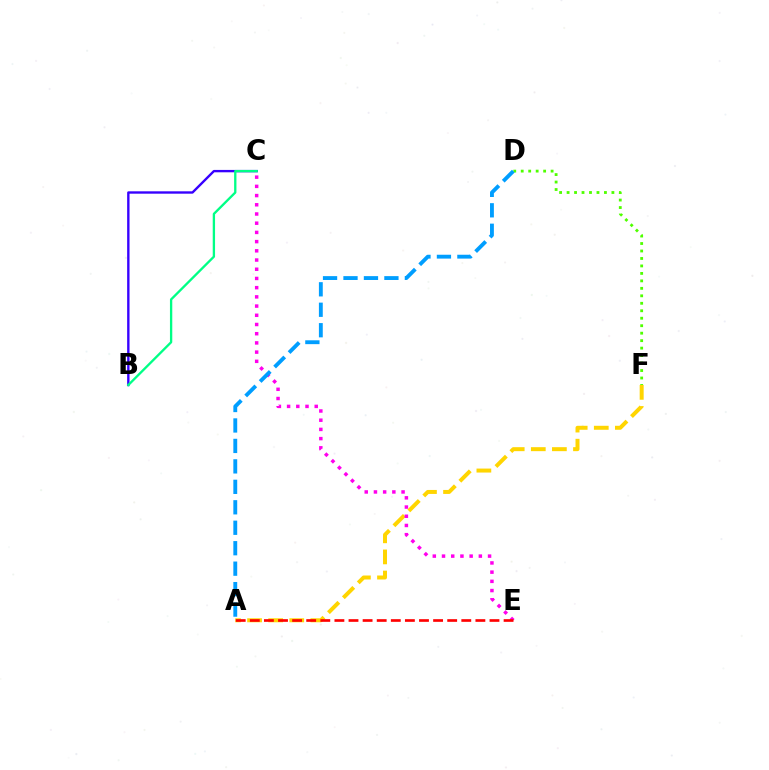{('A', 'F'): [{'color': '#ffd500', 'line_style': 'dashed', 'thickness': 2.87}], ('D', 'F'): [{'color': '#4fff00', 'line_style': 'dotted', 'thickness': 2.03}], ('B', 'C'): [{'color': '#3700ff', 'line_style': 'solid', 'thickness': 1.71}, {'color': '#00ff86', 'line_style': 'solid', 'thickness': 1.67}], ('C', 'E'): [{'color': '#ff00ed', 'line_style': 'dotted', 'thickness': 2.5}], ('A', 'D'): [{'color': '#009eff', 'line_style': 'dashed', 'thickness': 2.78}], ('A', 'E'): [{'color': '#ff0000', 'line_style': 'dashed', 'thickness': 1.92}]}